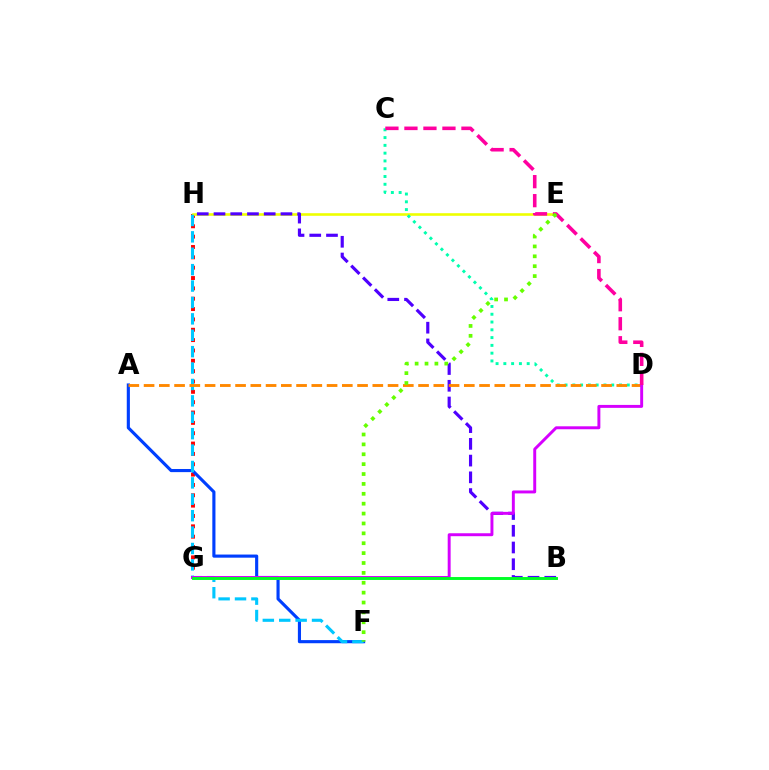{('G', 'H'): [{'color': '#ff0000', 'line_style': 'dotted', 'thickness': 2.81}], ('E', 'H'): [{'color': '#eeff00', 'line_style': 'solid', 'thickness': 1.88}], ('A', 'F'): [{'color': '#003fff', 'line_style': 'solid', 'thickness': 2.25}], ('C', 'D'): [{'color': '#00ffaf', 'line_style': 'dotted', 'thickness': 2.11}, {'color': '#ff00a0', 'line_style': 'dashed', 'thickness': 2.58}], ('B', 'H'): [{'color': '#4f00ff', 'line_style': 'dashed', 'thickness': 2.27}], ('F', 'H'): [{'color': '#00c7ff', 'line_style': 'dashed', 'thickness': 2.23}], ('A', 'D'): [{'color': '#ff8800', 'line_style': 'dashed', 'thickness': 2.07}], ('D', 'G'): [{'color': '#d600ff', 'line_style': 'solid', 'thickness': 2.12}], ('B', 'G'): [{'color': '#00ff27', 'line_style': 'solid', 'thickness': 2.11}], ('E', 'F'): [{'color': '#66ff00', 'line_style': 'dotted', 'thickness': 2.69}]}